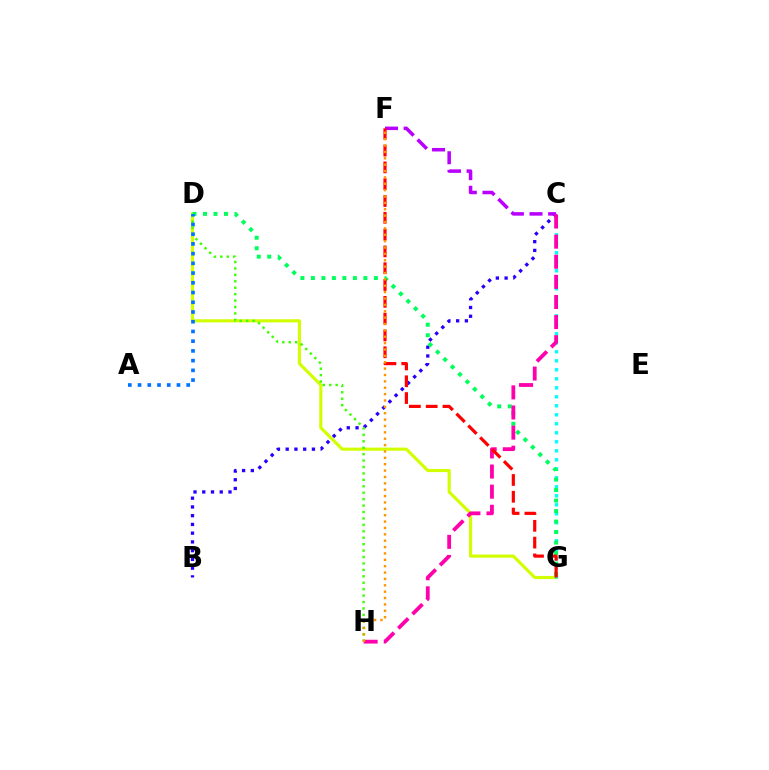{('D', 'G'): [{'color': '#d1ff00', 'line_style': 'solid', 'thickness': 2.26}, {'color': '#00ff5c', 'line_style': 'dotted', 'thickness': 2.85}], ('C', 'G'): [{'color': '#00fff6', 'line_style': 'dotted', 'thickness': 2.45}], ('B', 'C'): [{'color': '#2500ff', 'line_style': 'dotted', 'thickness': 2.38}], ('C', 'F'): [{'color': '#b900ff', 'line_style': 'dashed', 'thickness': 2.53}], ('C', 'H'): [{'color': '#ff00ac', 'line_style': 'dashed', 'thickness': 2.73}], ('F', 'G'): [{'color': '#ff0000', 'line_style': 'dashed', 'thickness': 2.28}], ('D', 'H'): [{'color': '#3dff00', 'line_style': 'dotted', 'thickness': 1.75}], ('F', 'H'): [{'color': '#ff9400', 'line_style': 'dotted', 'thickness': 1.73}], ('A', 'D'): [{'color': '#0074ff', 'line_style': 'dotted', 'thickness': 2.64}]}